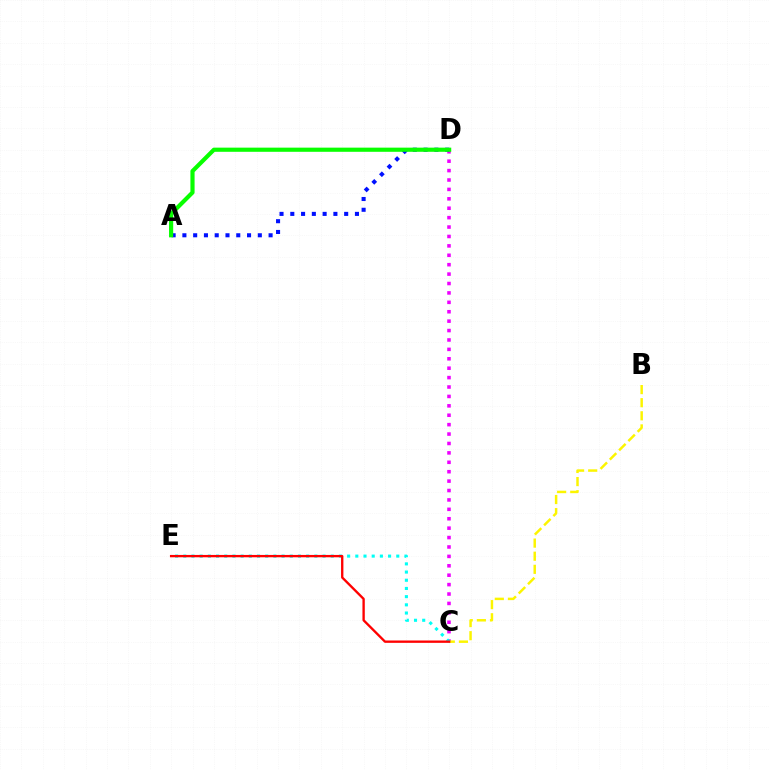{('C', 'D'): [{'color': '#ee00ff', 'line_style': 'dotted', 'thickness': 2.56}], ('A', 'D'): [{'color': '#0010ff', 'line_style': 'dotted', 'thickness': 2.93}, {'color': '#08ff00', 'line_style': 'solid', 'thickness': 2.99}], ('B', 'C'): [{'color': '#fcf500', 'line_style': 'dashed', 'thickness': 1.78}], ('C', 'E'): [{'color': '#00fff6', 'line_style': 'dotted', 'thickness': 2.23}, {'color': '#ff0000', 'line_style': 'solid', 'thickness': 1.69}]}